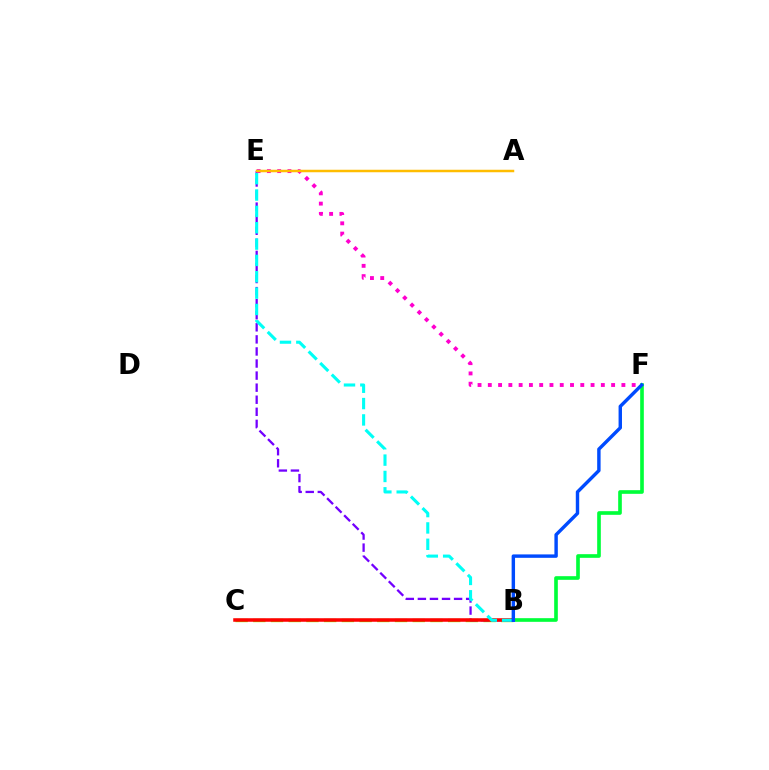{('B', 'C'): [{'color': '#84ff00', 'line_style': 'dashed', 'thickness': 2.41}, {'color': '#ff0000', 'line_style': 'solid', 'thickness': 2.54}], ('B', 'E'): [{'color': '#7200ff', 'line_style': 'dashed', 'thickness': 1.64}, {'color': '#00fff6', 'line_style': 'dashed', 'thickness': 2.22}], ('E', 'F'): [{'color': '#ff00cf', 'line_style': 'dotted', 'thickness': 2.79}], ('B', 'F'): [{'color': '#00ff39', 'line_style': 'solid', 'thickness': 2.63}, {'color': '#004bff', 'line_style': 'solid', 'thickness': 2.46}], ('A', 'E'): [{'color': '#ffbd00', 'line_style': 'solid', 'thickness': 1.79}]}